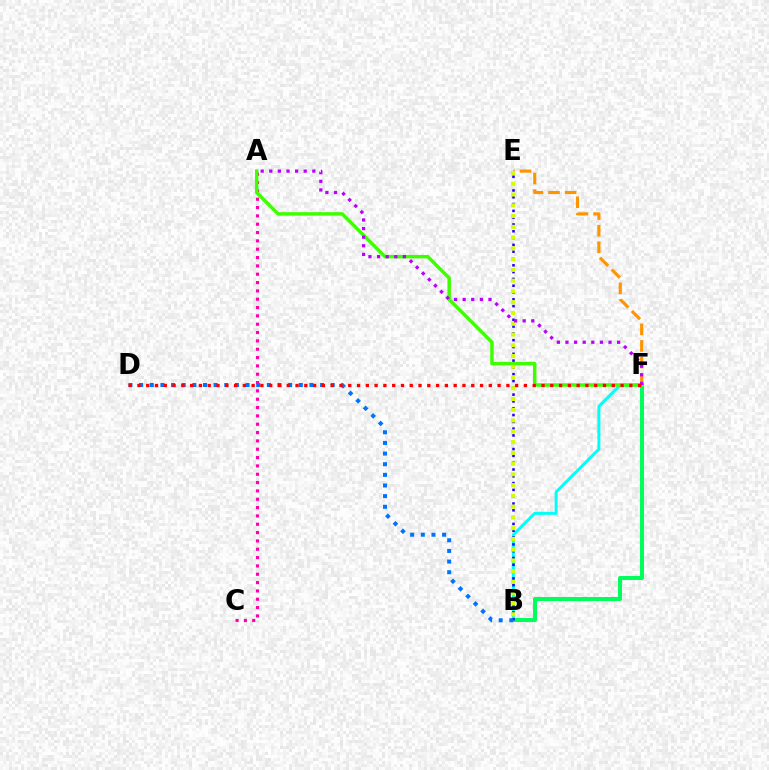{('A', 'C'): [{'color': '#ff00ac', 'line_style': 'dotted', 'thickness': 2.26}], ('B', 'F'): [{'color': '#00fff6', 'line_style': 'solid', 'thickness': 2.15}, {'color': '#00ff5c', 'line_style': 'solid', 'thickness': 2.89}], ('A', 'F'): [{'color': '#3dff00', 'line_style': 'solid', 'thickness': 2.49}, {'color': '#b900ff', 'line_style': 'dotted', 'thickness': 2.34}], ('E', 'F'): [{'color': '#ff9400', 'line_style': 'dashed', 'thickness': 2.26}], ('B', 'E'): [{'color': '#2500ff', 'line_style': 'dotted', 'thickness': 1.85}, {'color': '#d1ff00', 'line_style': 'dotted', 'thickness': 2.92}], ('B', 'D'): [{'color': '#0074ff', 'line_style': 'dotted', 'thickness': 2.89}], ('D', 'F'): [{'color': '#ff0000', 'line_style': 'dotted', 'thickness': 2.39}]}